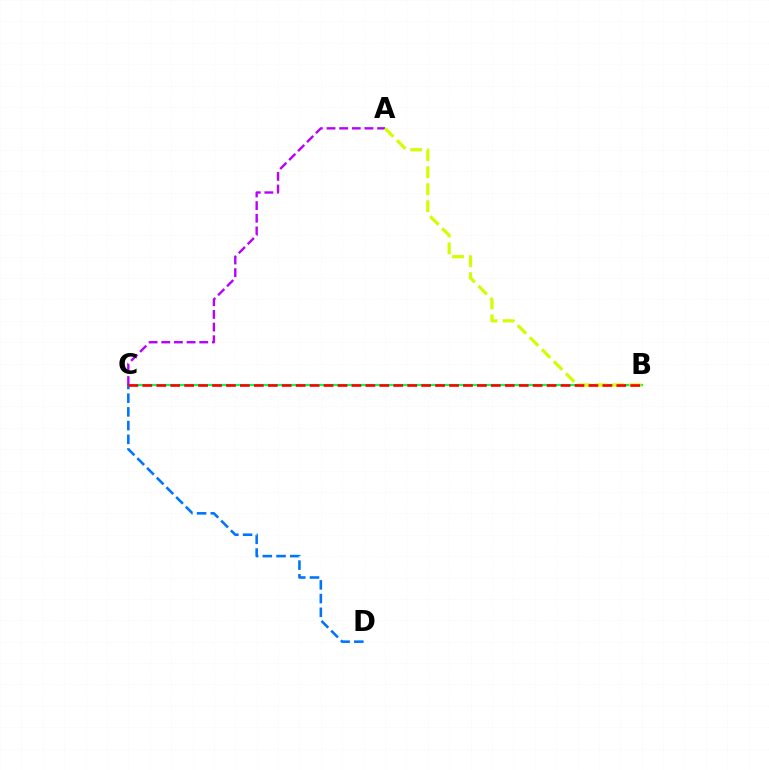{('B', 'C'): [{'color': '#00ff5c', 'line_style': 'solid', 'thickness': 1.55}, {'color': '#ff0000', 'line_style': 'dashed', 'thickness': 1.89}], ('A', 'C'): [{'color': '#b900ff', 'line_style': 'dashed', 'thickness': 1.72}], ('C', 'D'): [{'color': '#0074ff', 'line_style': 'dashed', 'thickness': 1.86}], ('A', 'B'): [{'color': '#d1ff00', 'line_style': 'dashed', 'thickness': 2.31}]}